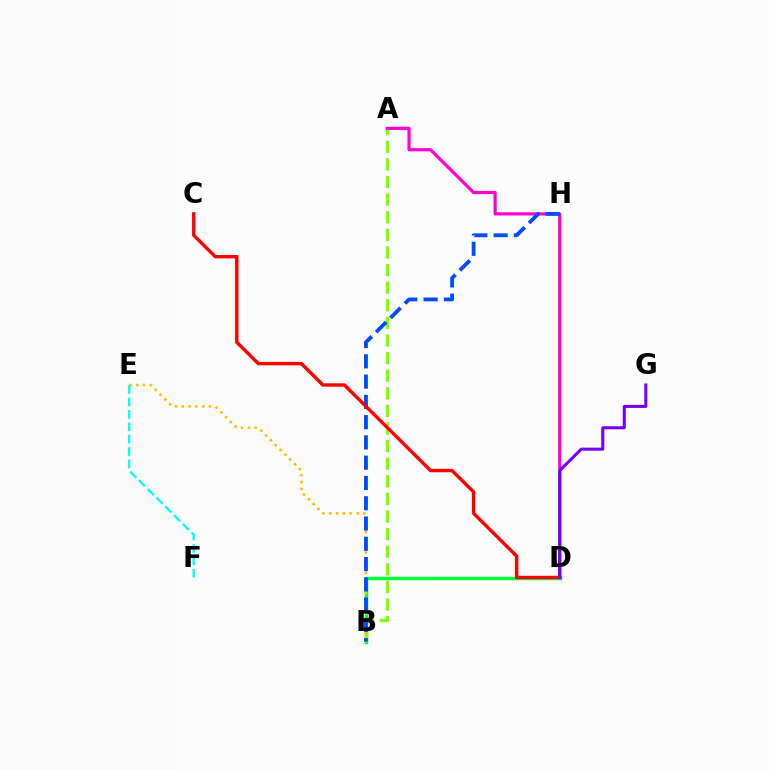{('B', 'D'): [{'color': '#00ff39', 'line_style': 'solid', 'thickness': 2.5}], ('A', 'B'): [{'color': '#84ff00', 'line_style': 'dashed', 'thickness': 2.39}], ('A', 'D'): [{'color': '#ff00cf', 'line_style': 'solid', 'thickness': 2.3}], ('B', 'E'): [{'color': '#ffbd00', 'line_style': 'dotted', 'thickness': 1.85}], ('B', 'H'): [{'color': '#004bff', 'line_style': 'dashed', 'thickness': 2.75}], ('C', 'D'): [{'color': '#ff0000', 'line_style': 'solid', 'thickness': 2.46}], ('D', 'G'): [{'color': '#7200ff', 'line_style': 'solid', 'thickness': 2.18}], ('E', 'F'): [{'color': '#00fff6', 'line_style': 'dashed', 'thickness': 1.68}]}